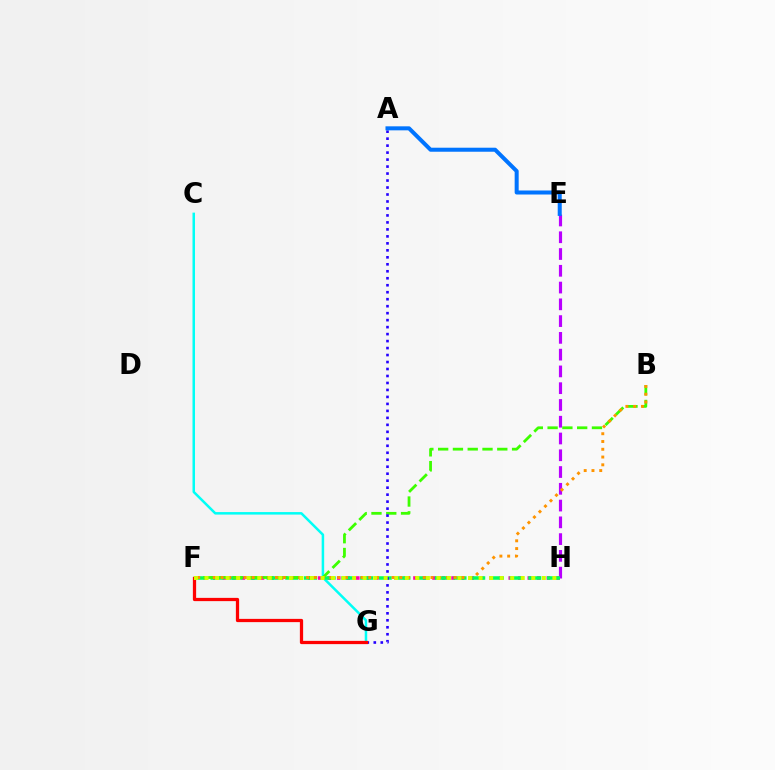{('F', 'H'): [{'color': '#ff00ac', 'line_style': 'dotted', 'thickness': 2.59}, {'color': '#00ff5c', 'line_style': 'dashed', 'thickness': 2.54}, {'color': '#d1ff00', 'line_style': 'dotted', 'thickness': 2.86}], ('C', 'G'): [{'color': '#00fff6', 'line_style': 'solid', 'thickness': 1.81}], ('E', 'H'): [{'color': '#b900ff', 'line_style': 'dashed', 'thickness': 2.28}], ('B', 'F'): [{'color': '#3dff00', 'line_style': 'dashed', 'thickness': 2.01}, {'color': '#ff9400', 'line_style': 'dotted', 'thickness': 2.11}], ('A', 'G'): [{'color': '#2500ff', 'line_style': 'dotted', 'thickness': 1.9}], ('F', 'G'): [{'color': '#ff0000', 'line_style': 'solid', 'thickness': 2.34}], ('A', 'E'): [{'color': '#0074ff', 'line_style': 'solid', 'thickness': 2.9}]}